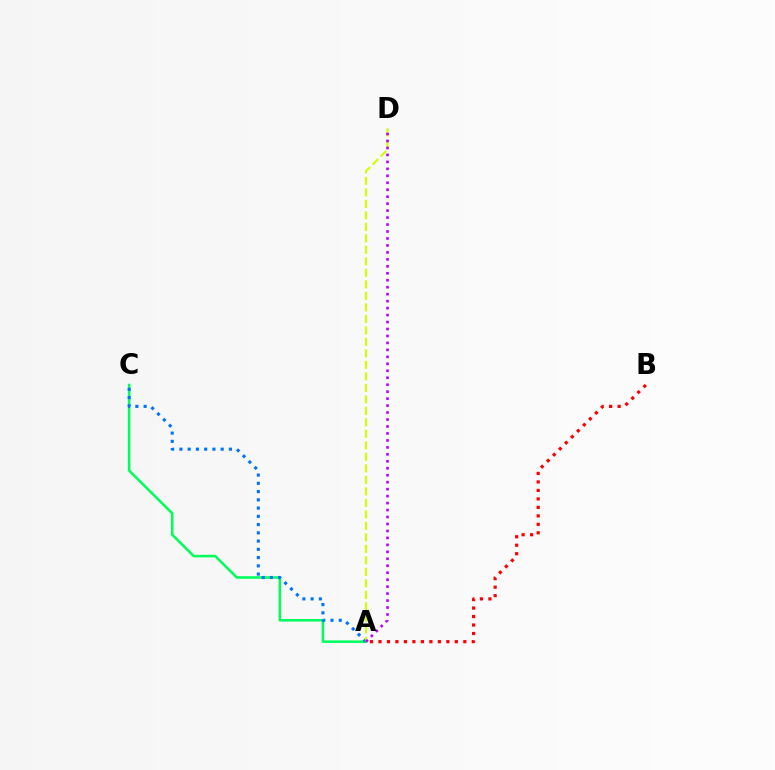{('A', 'C'): [{'color': '#00ff5c', 'line_style': 'solid', 'thickness': 1.84}, {'color': '#0074ff', 'line_style': 'dotted', 'thickness': 2.24}], ('A', 'B'): [{'color': '#ff0000', 'line_style': 'dotted', 'thickness': 2.3}], ('A', 'D'): [{'color': '#d1ff00', 'line_style': 'dashed', 'thickness': 1.56}, {'color': '#b900ff', 'line_style': 'dotted', 'thickness': 1.89}]}